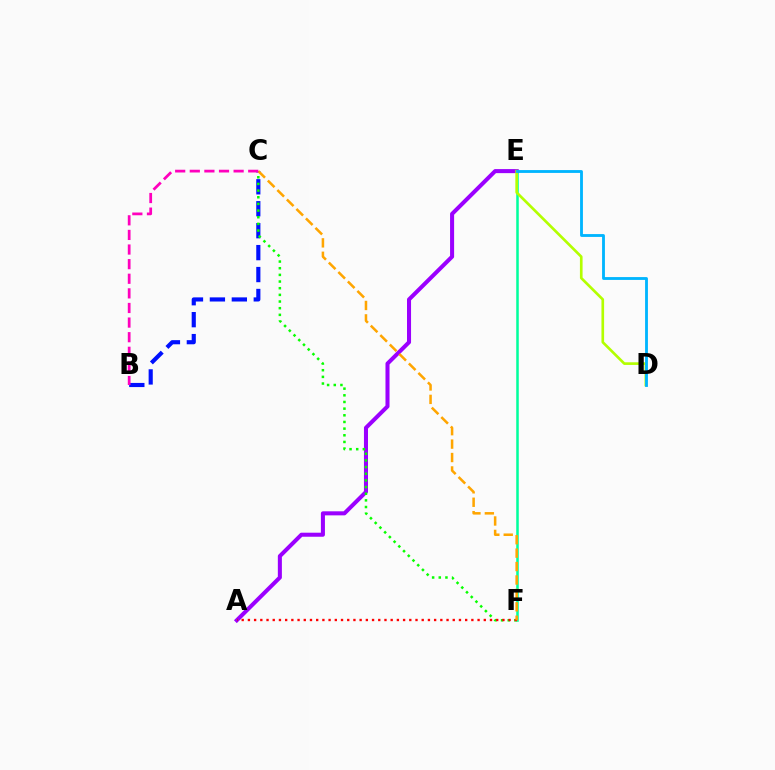{('E', 'F'): [{'color': '#00ff9d', 'line_style': 'solid', 'thickness': 1.82}], ('A', 'E'): [{'color': '#9b00ff', 'line_style': 'solid', 'thickness': 2.91}], ('B', 'C'): [{'color': '#0010ff', 'line_style': 'dashed', 'thickness': 2.98}, {'color': '#ff00bd', 'line_style': 'dashed', 'thickness': 1.98}], ('C', 'F'): [{'color': '#08ff00', 'line_style': 'dotted', 'thickness': 1.81}, {'color': '#ffa500', 'line_style': 'dashed', 'thickness': 1.82}], ('A', 'F'): [{'color': '#ff0000', 'line_style': 'dotted', 'thickness': 1.69}], ('D', 'E'): [{'color': '#b3ff00', 'line_style': 'solid', 'thickness': 1.91}, {'color': '#00b5ff', 'line_style': 'solid', 'thickness': 2.04}]}